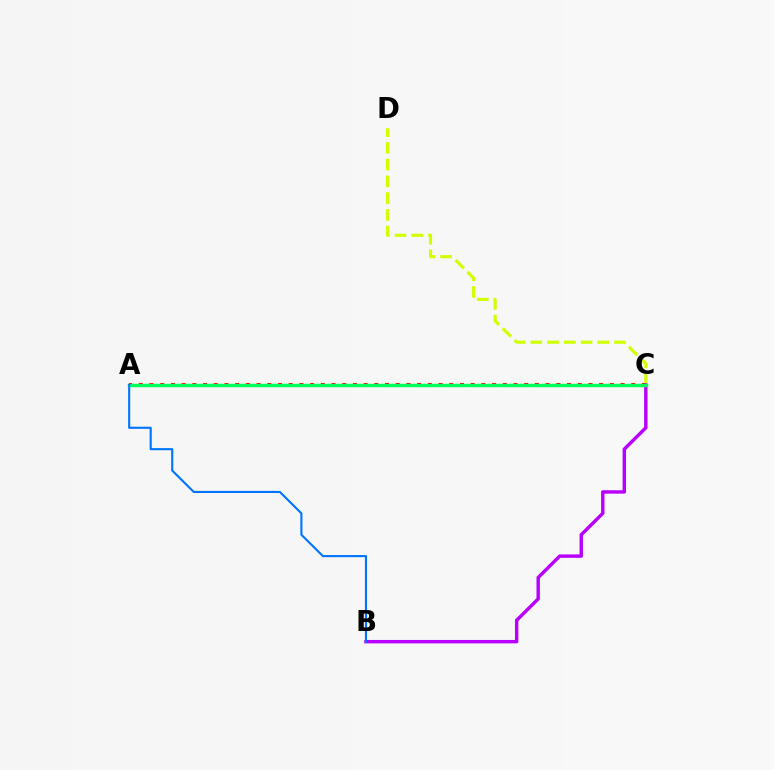{('C', 'D'): [{'color': '#d1ff00', 'line_style': 'dashed', 'thickness': 2.27}], ('A', 'C'): [{'color': '#ff0000', 'line_style': 'dotted', 'thickness': 2.91}, {'color': '#00ff5c', 'line_style': 'solid', 'thickness': 2.47}], ('B', 'C'): [{'color': '#b900ff', 'line_style': 'solid', 'thickness': 2.46}], ('A', 'B'): [{'color': '#0074ff', 'line_style': 'solid', 'thickness': 1.52}]}